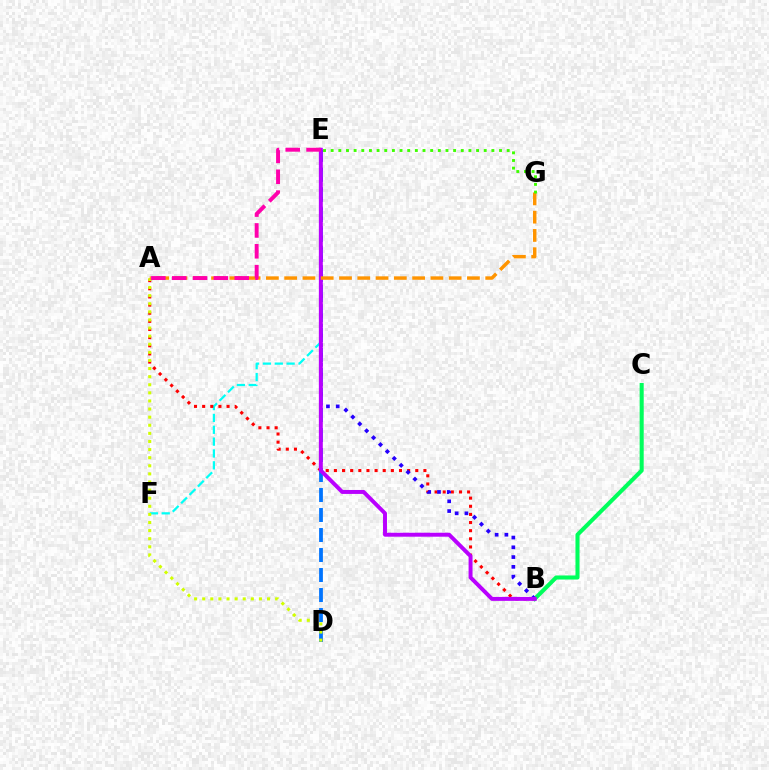{('E', 'F'): [{'color': '#00fff6', 'line_style': 'dashed', 'thickness': 1.61}], ('A', 'B'): [{'color': '#ff0000', 'line_style': 'dotted', 'thickness': 2.21}], ('D', 'E'): [{'color': '#0074ff', 'line_style': 'dashed', 'thickness': 2.72}], ('B', 'C'): [{'color': '#00ff5c', 'line_style': 'solid', 'thickness': 2.93}], ('B', 'E'): [{'color': '#2500ff', 'line_style': 'dotted', 'thickness': 2.65}, {'color': '#b900ff', 'line_style': 'solid', 'thickness': 2.84}], ('A', 'D'): [{'color': '#d1ff00', 'line_style': 'dotted', 'thickness': 2.2}], ('A', 'G'): [{'color': '#ff9400', 'line_style': 'dashed', 'thickness': 2.48}], ('E', 'G'): [{'color': '#3dff00', 'line_style': 'dotted', 'thickness': 2.08}], ('A', 'E'): [{'color': '#ff00ac', 'line_style': 'dashed', 'thickness': 2.83}]}